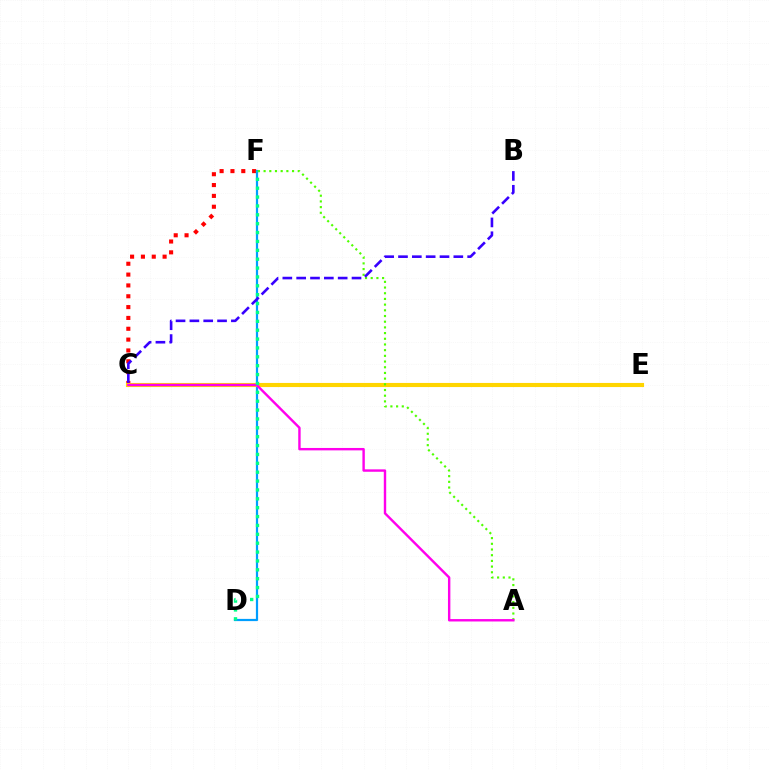{('C', 'F'): [{'color': '#ff0000', 'line_style': 'dotted', 'thickness': 2.94}], ('D', 'F'): [{'color': '#009eff', 'line_style': 'solid', 'thickness': 1.59}, {'color': '#00ff86', 'line_style': 'dotted', 'thickness': 2.41}], ('C', 'E'): [{'color': '#ffd500', 'line_style': 'solid', 'thickness': 2.96}], ('A', 'F'): [{'color': '#4fff00', 'line_style': 'dotted', 'thickness': 1.55}], ('A', 'C'): [{'color': '#ff00ed', 'line_style': 'solid', 'thickness': 1.73}], ('B', 'C'): [{'color': '#3700ff', 'line_style': 'dashed', 'thickness': 1.88}]}